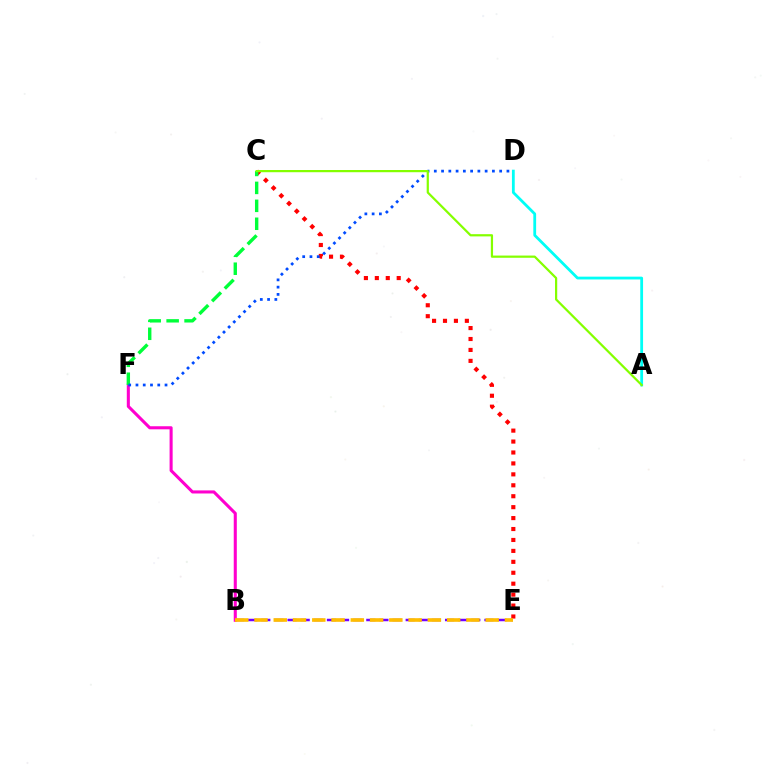{('C', 'E'): [{'color': '#ff0000', 'line_style': 'dotted', 'thickness': 2.97}], ('B', 'E'): [{'color': '#7200ff', 'line_style': 'dashed', 'thickness': 1.78}, {'color': '#ffbd00', 'line_style': 'dashed', 'thickness': 2.62}], ('B', 'F'): [{'color': '#ff00cf', 'line_style': 'solid', 'thickness': 2.21}], ('C', 'F'): [{'color': '#00ff39', 'line_style': 'dashed', 'thickness': 2.44}], ('D', 'F'): [{'color': '#004bff', 'line_style': 'dotted', 'thickness': 1.97}], ('A', 'D'): [{'color': '#00fff6', 'line_style': 'solid', 'thickness': 2.01}], ('A', 'C'): [{'color': '#84ff00', 'line_style': 'solid', 'thickness': 1.6}]}